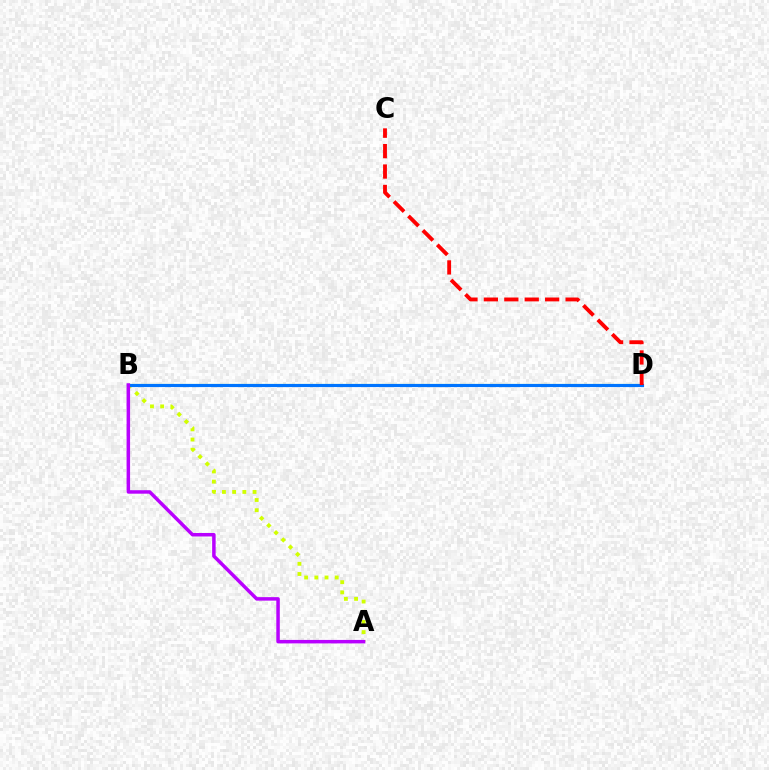{('B', 'D'): [{'color': '#00ff5c', 'line_style': 'solid', 'thickness': 1.5}, {'color': '#0074ff', 'line_style': 'solid', 'thickness': 2.25}], ('A', 'B'): [{'color': '#d1ff00', 'line_style': 'dotted', 'thickness': 2.77}, {'color': '#b900ff', 'line_style': 'solid', 'thickness': 2.51}], ('C', 'D'): [{'color': '#ff0000', 'line_style': 'dashed', 'thickness': 2.77}]}